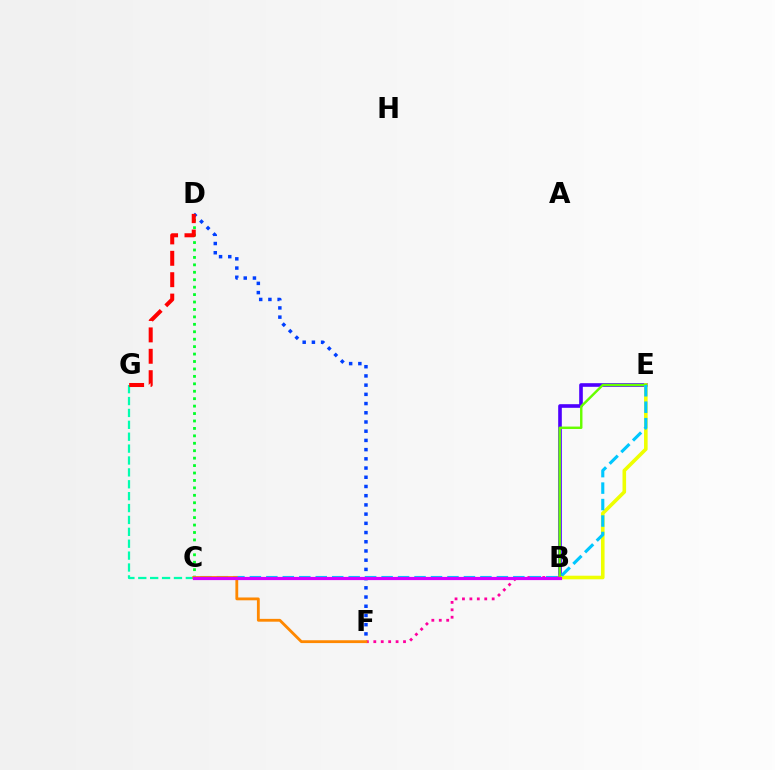{('C', 'D'): [{'color': '#00ff27', 'line_style': 'dotted', 'thickness': 2.02}], ('B', 'E'): [{'color': '#4f00ff', 'line_style': 'solid', 'thickness': 2.61}, {'color': '#eeff00', 'line_style': 'solid', 'thickness': 2.58}, {'color': '#66ff00', 'line_style': 'solid', 'thickness': 1.74}], ('D', 'F'): [{'color': '#003fff', 'line_style': 'dotted', 'thickness': 2.5}], ('B', 'F'): [{'color': '#ff00a0', 'line_style': 'dotted', 'thickness': 2.02}], ('C', 'E'): [{'color': '#00c7ff', 'line_style': 'dashed', 'thickness': 2.24}], ('C', 'G'): [{'color': '#00ffaf', 'line_style': 'dashed', 'thickness': 1.62}], ('D', 'G'): [{'color': '#ff0000', 'line_style': 'dashed', 'thickness': 2.91}], ('C', 'F'): [{'color': '#ff8800', 'line_style': 'solid', 'thickness': 2.04}], ('B', 'C'): [{'color': '#d600ff', 'line_style': 'solid', 'thickness': 2.31}]}